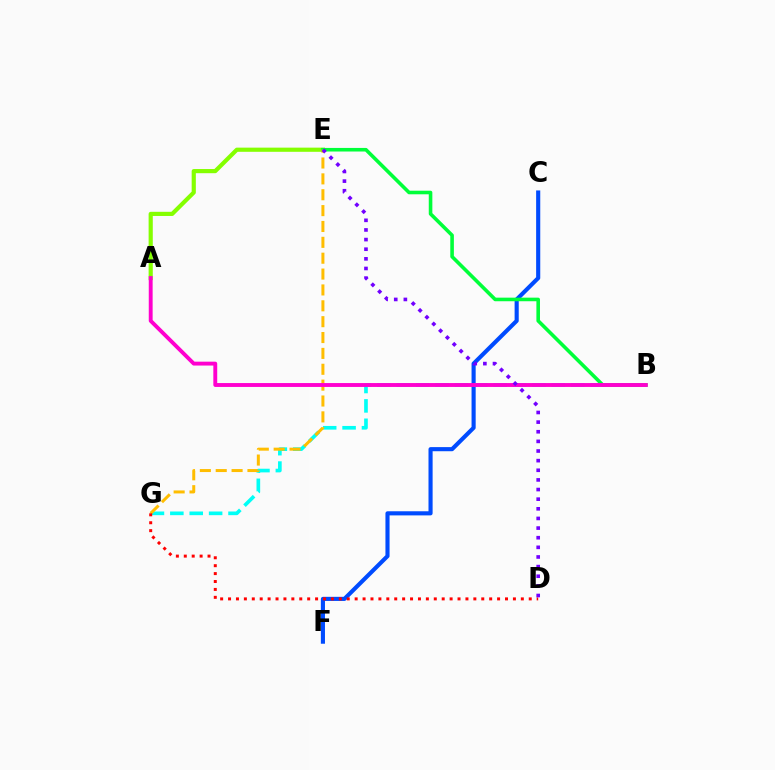{('C', 'F'): [{'color': '#004bff', 'line_style': 'solid', 'thickness': 2.96}], ('B', 'G'): [{'color': '#00fff6', 'line_style': 'dashed', 'thickness': 2.63}], ('A', 'E'): [{'color': '#84ff00', 'line_style': 'solid', 'thickness': 3.0}], ('B', 'E'): [{'color': '#00ff39', 'line_style': 'solid', 'thickness': 2.58}], ('E', 'G'): [{'color': '#ffbd00', 'line_style': 'dashed', 'thickness': 2.16}], ('D', 'G'): [{'color': '#ff0000', 'line_style': 'dotted', 'thickness': 2.15}], ('A', 'B'): [{'color': '#ff00cf', 'line_style': 'solid', 'thickness': 2.79}], ('D', 'E'): [{'color': '#7200ff', 'line_style': 'dotted', 'thickness': 2.62}]}